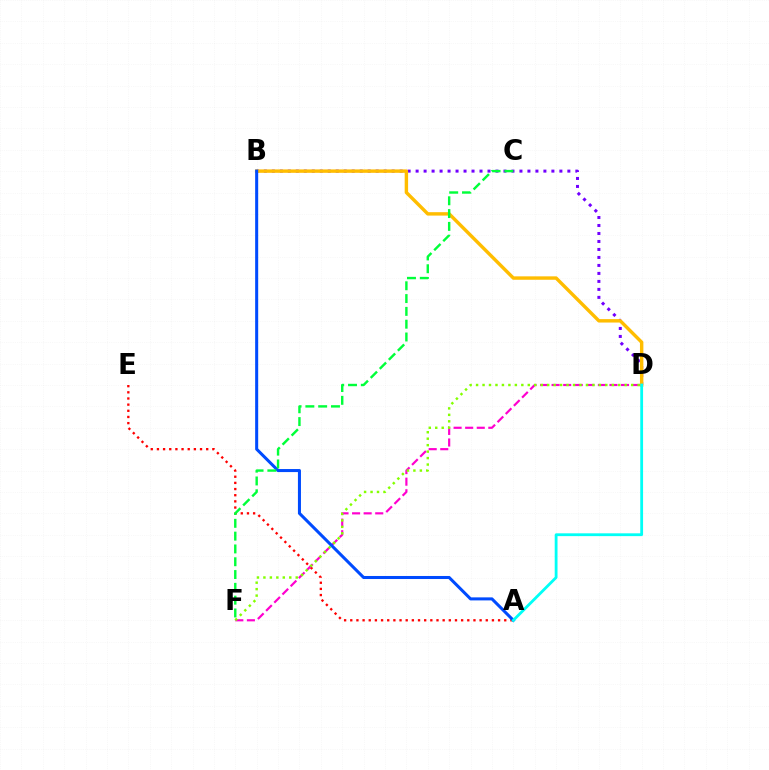{('B', 'D'): [{'color': '#7200ff', 'line_style': 'dotted', 'thickness': 2.17}, {'color': '#ffbd00', 'line_style': 'solid', 'thickness': 2.46}], ('A', 'E'): [{'color': '#ff0000', 'line_style': 'dotted', 'thickness': 1.67}], ('D', 'F'): [{'color': '#ff00cf', 'line_style': 'dashed', 'thickness': 1.57}, {'color': '#84ff00', 'line_style': 'dotted', 'thickness': 1.76}], ('A', 'B'): [{'color': '#004bff', 'line_style': 'solid', 'thickness': 2.19}], ('A', 'D'): [{'color': '#00fff6', 'line_style': 'solid', 'thickness': 2.02}], ('C', 'F'): [{'color': '#00ff39', 'line_style': 'dashed', 'thickness': 1.74}]}